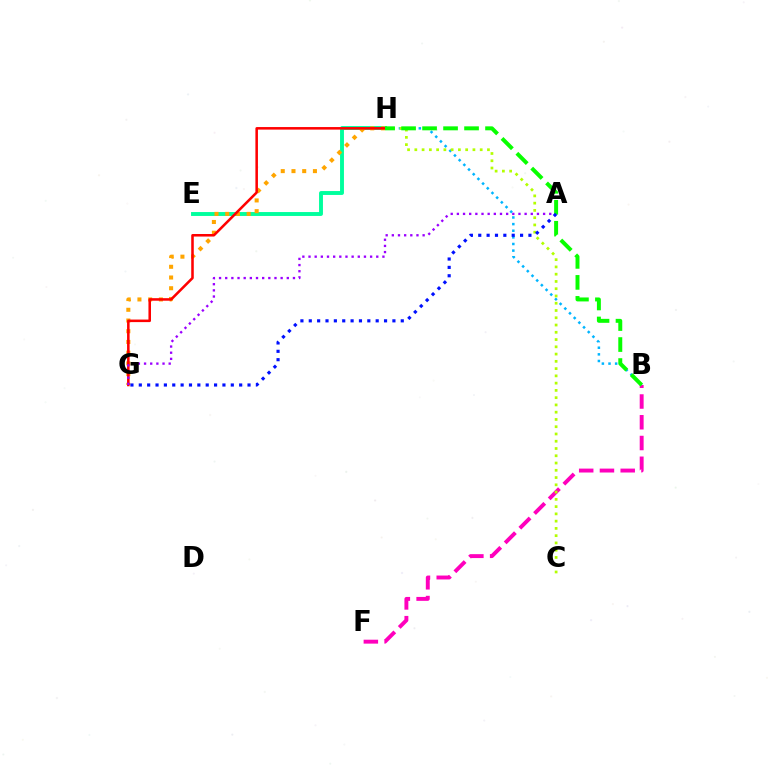{('B', 'F'): [{'color': '#ff00bd', 'line_style': 'dashed', 'thickness': 2.82}], ('E', 'H'): [{'color': '#00ff9d', 'line_style': 'solid', 'thickness': 2.81}], ('B', 'H'): [{'color': '#00b5ff', 'line_style': 'dotted', 'thickness': 1.8}, {'color': '#08ff00', 'line_style': 'dashed', 'thickness': 2.85}], ('G', 'H'): [{'color': '#ffa500', 'line_style': 'dotted', 'thickness': 2.91}, {'color': '#ff0000', 'line_style': 'solid', 'thickness': 1.83}], ('C', 'H'): [{'color': '#b3ff00', 'line_style': 'dotted', 'thickness': 1.97}], ('A', 'G'): [{'color': '#9b00ff', 'line_style': 'dotted', 'thickness': 1.67}, {'color': '#0010ff', 'line_style': 'dotted', 'thickness': 2.27}]}